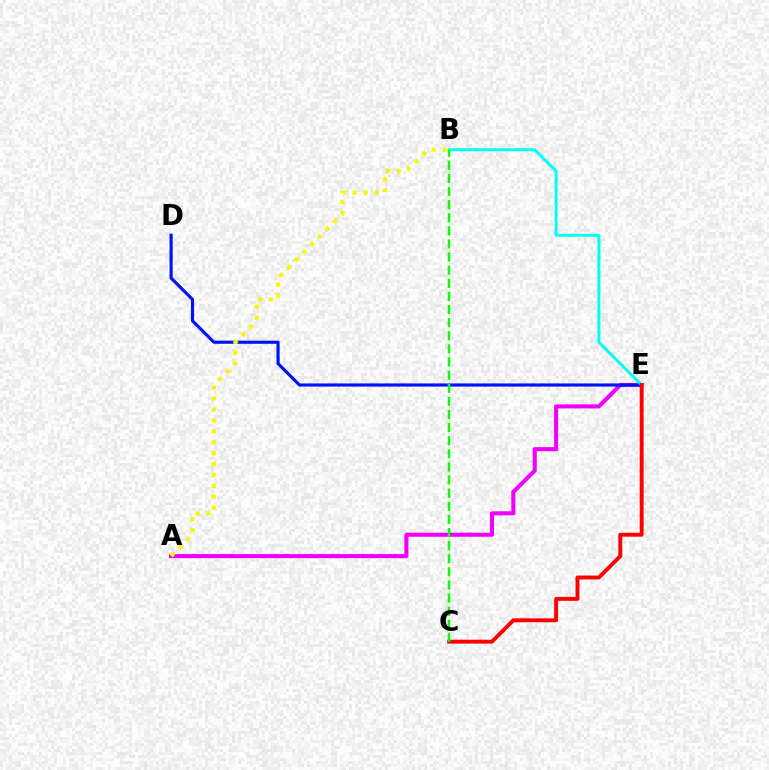{('A', 'E'): [{'color': '#ee00ff', 'line_style': 'solid', 'thickness': 2.93}], ('D', 'E'): [{'color': '#0010ff', 'line_style': 'solid', 'thickness': 2.25}], ('A', 'B'): [{'color': '#fcf500', 'line_style': 'dotted', 'thickness': 2.97}], ('B', 'E'): [{'color': '#00fff6', 'line_style': 'solid', 'thickness': 2.16}], ('C', 'E'): [{'color': '#ff0000', 'line_style': 'solid', 'thickness': 2.81}], ('B', 'C'): [{'color': '#08ff00', 'line_style': 'dashed', 'thickness': 1.78}]}